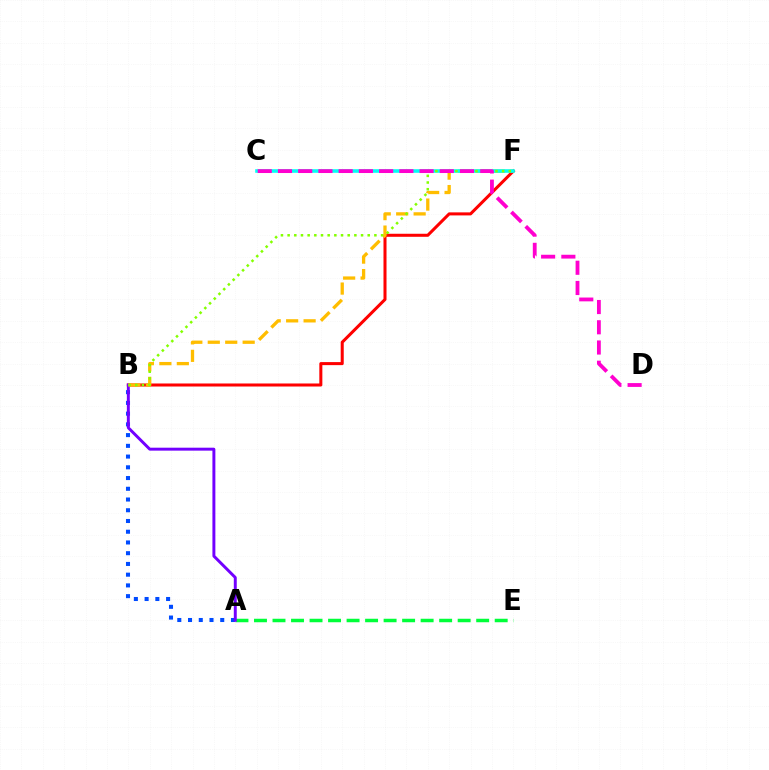{('A', 'B'): [{'color': '#004bff', 'line_style': 'dotted', 'thickness': 2.92}, {'color': '#7200ff', 'line_style': 'solid', 'thickness': 2.12}], ('A', 'E'): [{'color': '#00ff39', 'line_style': 'dashed', 'thickness': 2.52}], ('B', 'F'): [{'color': '#ff0000', 'line_style': 'solid', 'thickness': 2.18}, {'color': '#ffbd00', 'line_style': 'dashed', 'thickness': 2.37}, {'color': '#84ff00', 'line_style': 'dotted', 'thickness': 1.81}], ('C', 'F'): [{'color': '#00fff6', 'line_style': 'solid', 'thickness': 2.58}], ('C', 'D'): [{'color': '#ff00cf', 'line_style': 'dashed', 'thickness': 2.75}]}